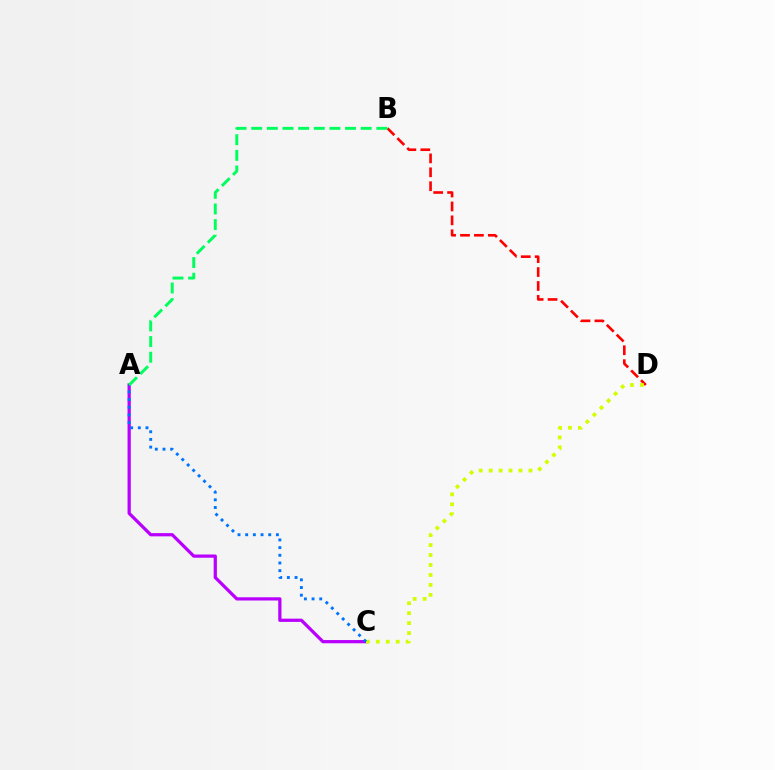{('B', 'D'): [{'color': '#ff0000', 'line_style': 'dashed', 'thickness': 1.89}], ('A', 'C'): [{'color': '#b900ff', 'line_style': 'solid', 'thickness': 2.33}, {'color': '#0074ff', 'line_style': 'dotted', 'thickness': 2.09}], ('C', 'D'): [{'color': '#d1ff00', 'line_style': 'dotted', 'thickness': 2.7}], ('A', 'B'): [{'color': '#00ff5c', 'line_style': 'dashed', 'thickness': 2.12}]}